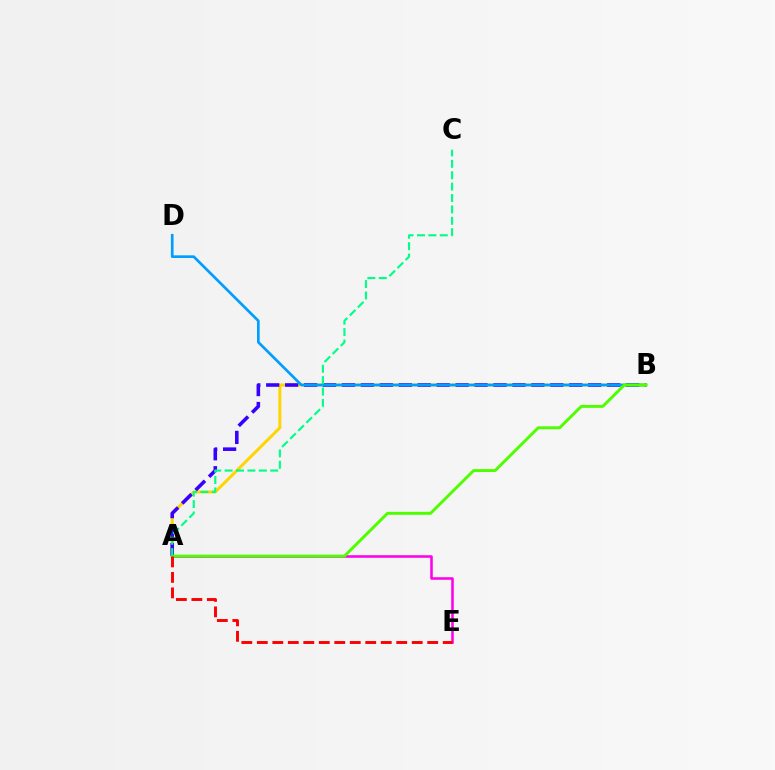{('A', 'B'): [{'color': '#ffd500', 'line_style': 'solid', 'thickness': 2.15}, {'color': '#3700ff', 'line_style': 'dashed', 'thickness': 2.57}, {'color': '#4fff00', 'line_style': 'solid', 'thickness': 2.12}], ('A', 'E'): [{'color': '#ff00ed', 'line_style': 'solid', 'thickness': 1.85}, {'color': '#ff0000', 'line_style': 'dashed', 'thickness': 2.1}], ('B', 'D'): [{'color': '#009eff', 'line_style': 'solid', 'thickness': 1.93}], ('A', 'C'): [{'color': '#00ff86', 'line_style': 'dashed', 'thickness': 1.55}]}